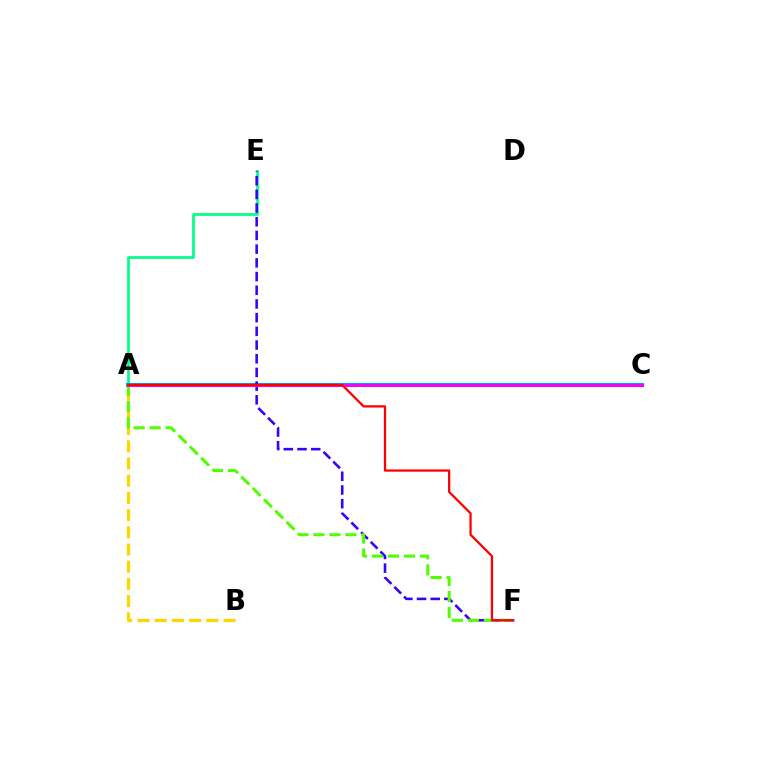{('A', 'E'): [{'color': '#00ff86', 'line_style': 'solid', 'thickness': 1.97}], ('A', 'B'): [{'color': '#ffd500', 'line_style': 'dashed', 'thickness': 2.34}], ('A', 'C'): [{'color': '#009eff', 'line_style': 'solid', 'thickness': 2.98}, {'color': '#ff00ed', 'line_style': 'solid', 'thickness': 2.05}], ('E', 'F'): [{'color': '#3700ff', 'line_style': 'dashed', 'thickness': 1.86}], ('A', 'F'): [{'color': '#4fff00', 'line_style': 'dashed', 'thickness': 2.17}, {'color': '#ff0000', 'line_style': 'solid', 'thickness': 1.63}]}